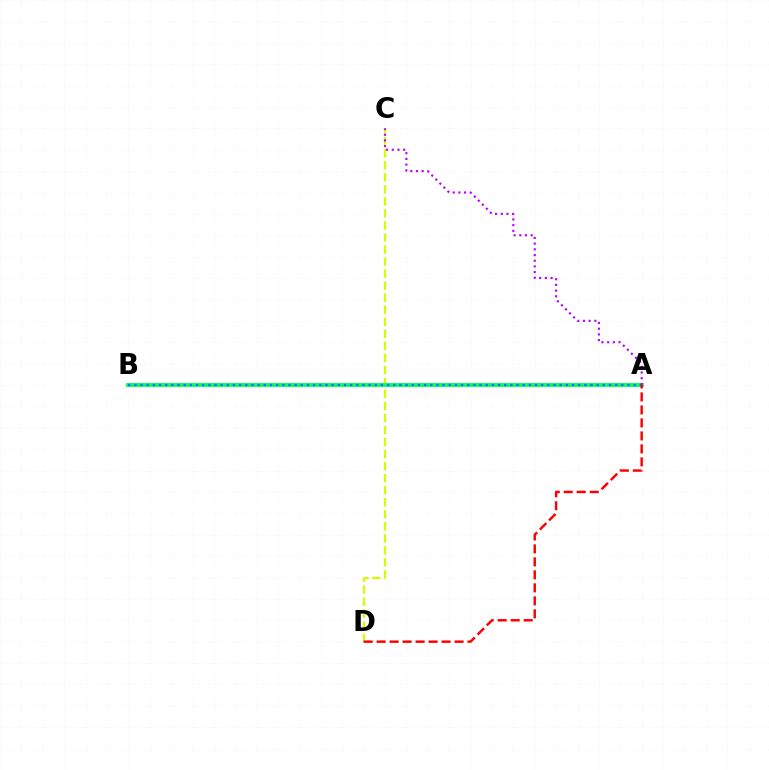{('C', 'D'): [{'color': '#d1ff00', 'line_style': 'dashed', 'thickness': 1.64}], ('A', 'B'): [{'color': '#00ff5c', 'line_style': 'solid', 'thickness': 2.76}, {'color': '#0074ff', 'line_style': 'dotted', 'thickness': 1.67}], ('A', 'C'): [{'color': '#b900ff', 'line_style': 'dotted', 'thickness': 1.55}], ('A', 'D'): [{'color': '#ff0000', 'line_style': 'dashed', 'thickness': 1.76}]}